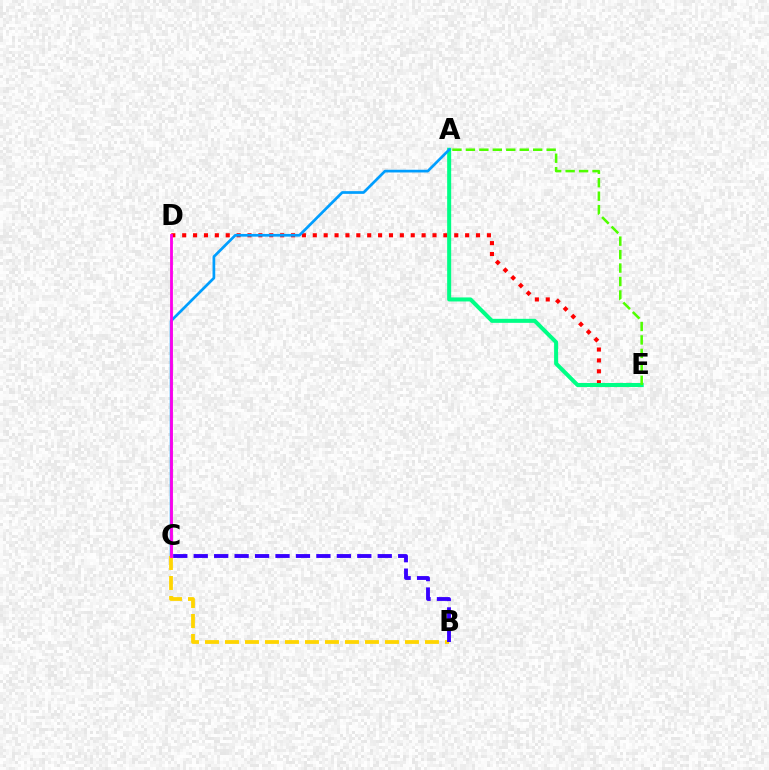{('D', 'E'): [{'color': '#ff0000', 'line_style': 'dotted', 'thickness': 2.96}], ('A', 'E'): [{'color': '#00ff86', 'line_style': 'solid', 'thickness': 2.9}, {'color': '#4fff00', 'line_style': 'dashed', 'thickness': 1.83}], ('A', 'C'): [{'color': '#009eff', 'line_style': 'solid', 'thickness': 1.95}], ('B', 'C'): [{'color': '#ffd500', 'line_style': 'dashed', 'thickness': 2.72}, {'color': '#3700ff', 'line_style': 'dashed', 'thickness': 2.78}], ('C', 'D'): [{'color': '#ff00ed', 'line_style': 'solid', 'thickness': 2.04}]}